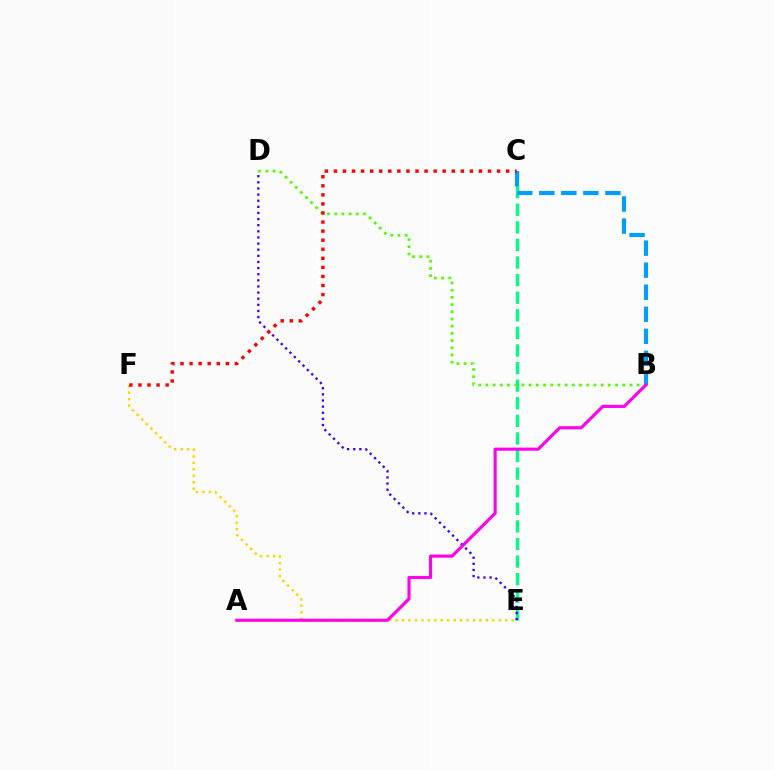{('C', 'E'): [{'color': '#00ff86', 'line_style': 'dashed', 'thickness': 2.39}], ('B', 'C'): [{'color': '#009eff', 'line_style': 'dashed', 'thickness': 3.0}], ('B', 'D'): [{'color': '#4fff00', 'line_style': 'dotted', 'thickness': 1.96}], ('D', 'E'): [{'color': '#3700ff', 'line_style': 'dotted', 'thickness': 1.66}], ('E', 'F'): [{'color': '#ffd500', 'line_style': 'dotted', 'thickness': 1.75}], ('A', 'B'): [{'color': '#ff00ed', 'line_style': 'solid', 'thickness': 2.24}], ('C', 'F'): [{'color': '#ff0000', 'line_style': 'dotted', 'thickness': 2.46}]}